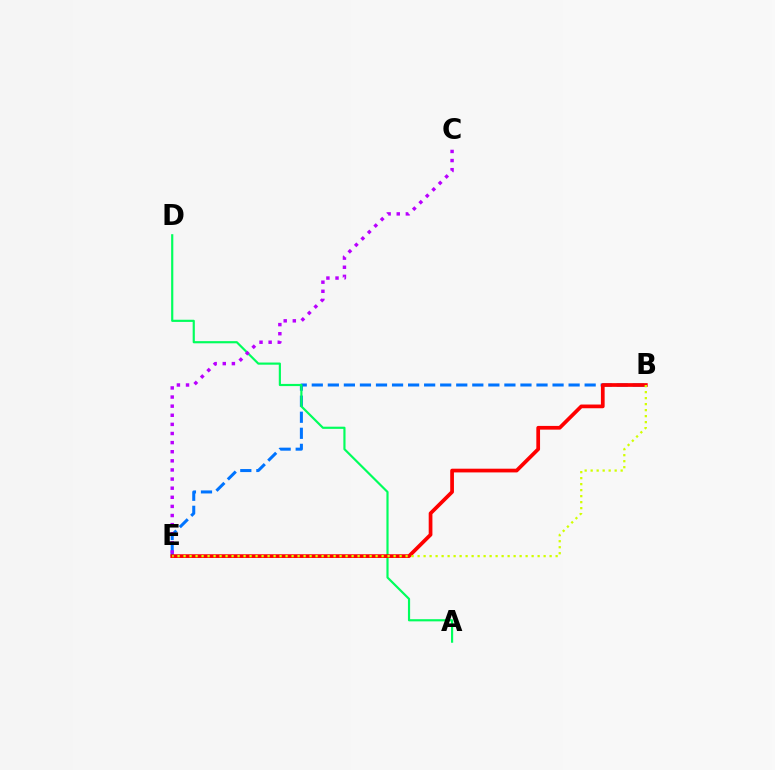{('B', 'E'): [{'color': '#0074ff', 'line_style': 'dashed', 'thickness': 2.18}, {'color': '#ff0000', 'line_style': 'solid', 'thickness': 2.68}, {'color': '#d1ff00', 'line_style': 'dotted', 'thickness': 1.63}], ('A', 'D'): [{'color': '#00ff5c', 'line_style': 'solid', 'thickness': 1.56}], ('C', 'E'): [{'color': '#b900ff', 'line_style': 'dotted', 'thickness': 2.48}]}